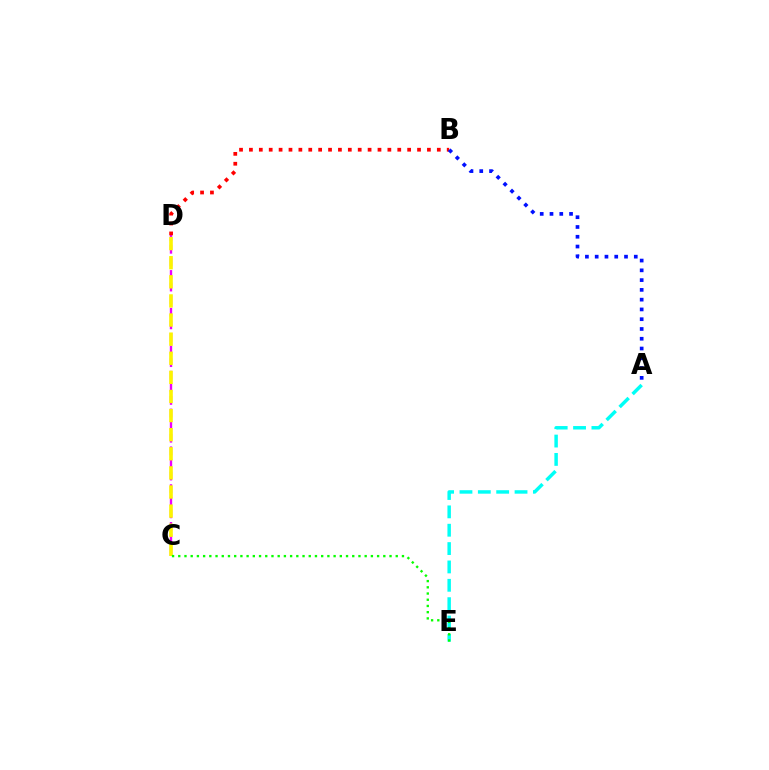{('C', 'D'): [{'color': '#ee00ff', 'line_style': 'dashed', 'thickness': 1.71}, {'color': '#fcf500', 'line_style': 'dashed', 'thickness': 2.6}], ('B', 'D'): [{'color': '#ff0000', 'line_style': 'dotted', 'thickness': 2.69}], ('A', 'E'): [{'color': '#00fff6', 'line_style': 'dashed', 'thickness': 2.49}], ('C', 'E'): [{'color': '#08ff00', 'line_style': 'dotted', 'thickness': 1.69}], ('A', 'B'): [{'color': '#0010ff', 'line_style': 'dotted', 'thickness': 2.66}]}